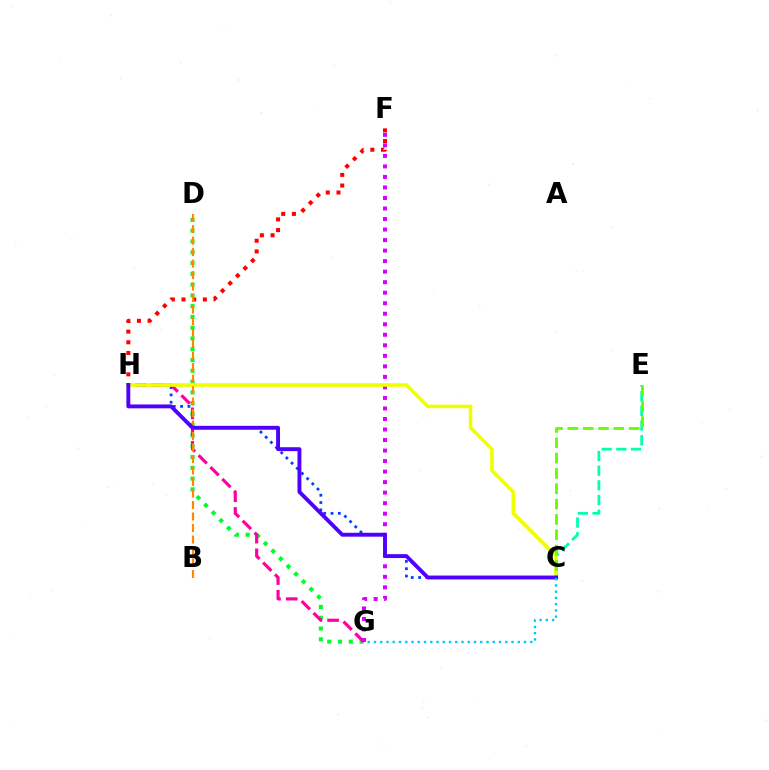{('C', 'H'): [{'color': '#003fff', 'line_style': 'dotted', 'thickness': 1.99}, {'color': '#eeff00', 'line_style': 'solid', 'thickness': 2.58}, {'color': '#4f00ff', 'line_style': 'solid', 'thickness': 2.8}], ('D', 'G'): [{'color': '#00ff27', 'line_style': 'dotted', 'thickness': 2.93}], ('F', 'H'): [{'color': '#ff0000', 'line_style': 'dotted', 'thickness': 2.9}], ('G', 'H'): [{'color': '#ff00a0', 'line_style': 'dashed', 'thickness': 2.28}], ('F', 'G'): [{'color': '#d600ff', 'line_style': 'dotted', 'thickness': 2.86}], ('C', 'E'): [{'color': '#00ffaf', 'line_style': 'dashed', 'thickness': 1.99}, {'color': '#66ff00', 'line_style': 'dashed', 'thickness': 2.08}], ('B', 'D'): [{'color': '#ff8800', 'line_style': 'dashed', 'thickness': 1.56}], ('C', 'G'): [{'color': '#00c7ff', 'line_style': 'dotted', 'thickness': 1.7}]}